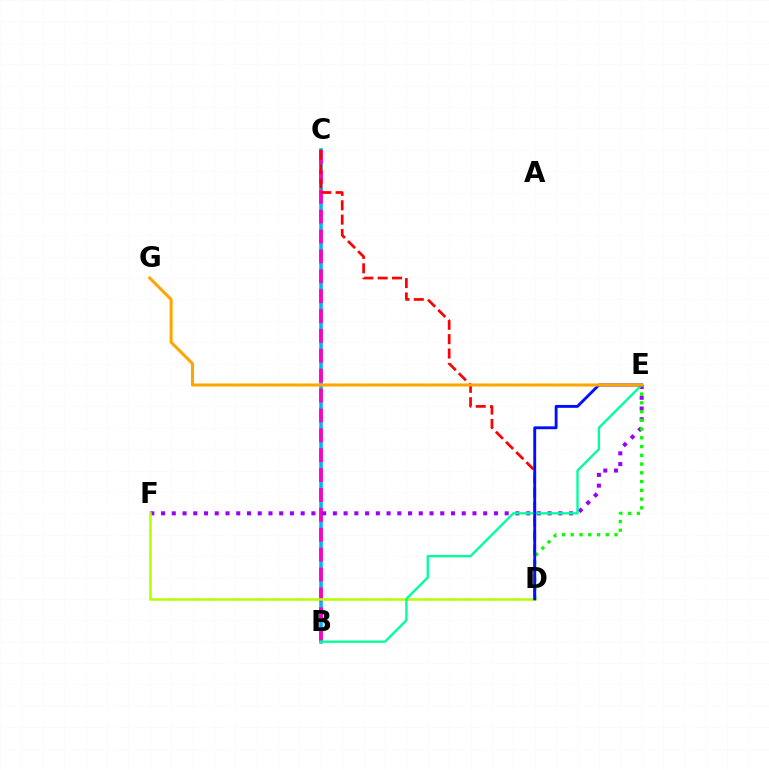{('B', 'C'): [{'color': '#00b5ff', 'line_style': 'solid', 'thickness': 2.58}, {'color': '#ff00bd', 'line_style': 'dashed', 'thickness': 2.7}], ('E', 'F'): [{'color': '#9b00ff', 'line_style': 'dotted', 'thickness': 2.92}], ('C', 'D'): [{'color': '#ff0000', 'line_style': 'dashed', 'thickness': 1.95}], ('D', 'F'): [{'color': '#b3ff00', 'line_style': 'solid', 'thickness': 1.82}], ('B', 'E'): [{'color': '#00ff9d', 'line_style': 'solid', 'thickness': 1.7}], ('D', 'E'): [{'color': '#08ff00', 'line_style': 'dotted', 'thickness': 2.38}, {'color': '#0010ff', 'line_style': 'solid', 'thickness': 2.07}], ('E', 'G'): [{'color': '#ffa500', 'line_style': 'solid', 'thickness': 2.2}]}